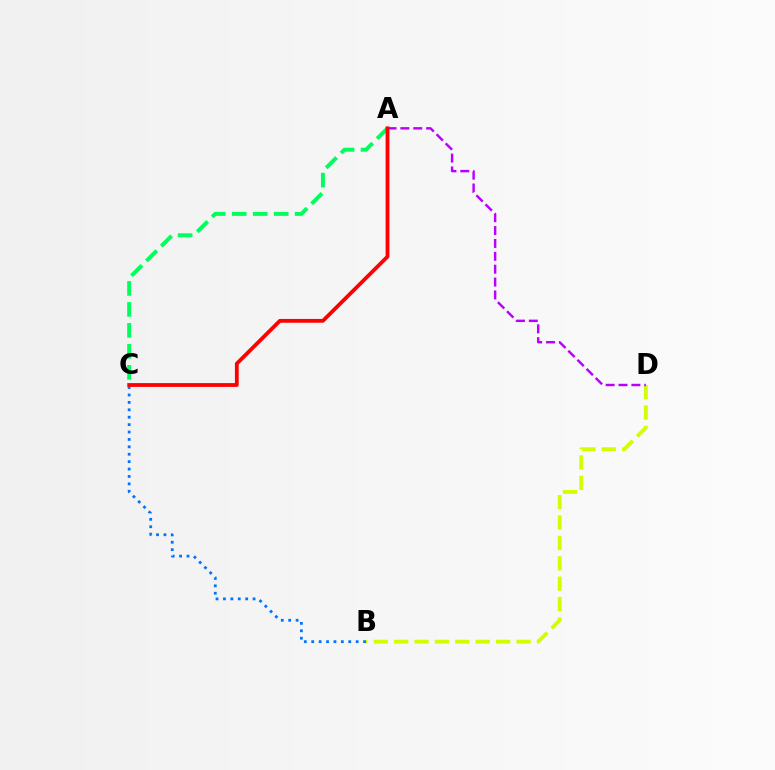{('A', 'C'): [{'color': '#00ff5c', 'line_style': 'dashed', 'thickness': 2.85}, {'color': '#ff0000', 'line_style': 'solid', 'thickness': 2.73}], ('B', 'D'): [{'color': '#d1ff00', 'line_style': 'dashed', 'thickness': 2.77}], ('B', 'C'): [{'color': '#0074ff', 'line_style': 'dotted', 'thickness': 2.01}], ('A', 'D'): [{'color': '#b900ff', 'line_style': 'dashed', 'thickness': 1.75}]}